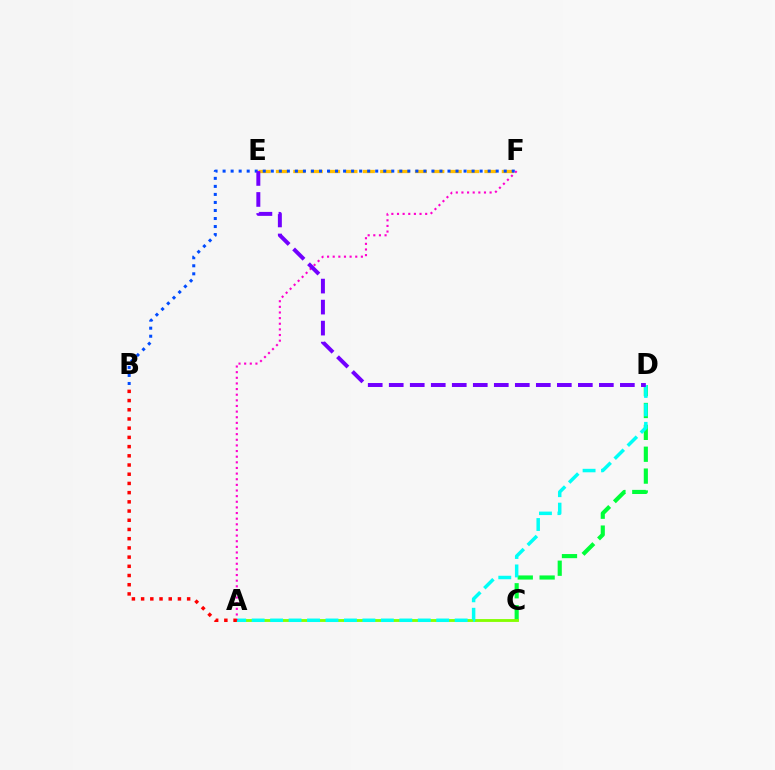{('C', 'D'): [{'color': '#00ff39', 'line_style': 'dashed', 'thickness': 2.97}], ('E', 'F'): [{'color': '#ffbd00', 'line_style': 'dashed', 'thickness': 2.36}], ('A', 'C'): [{'color': '#84ff00', 'line_style': 'solid', 'thickness': 2.05}], ('B', 'F'): [{'color': '#004bff', 'line_style': 'dotted', 'thickness': 2.18}], ('A', 'D'): [{'color': '#00fff6', 'line_style': 'dashed', 'thickness': 2.51}], ('A', 'F'): [{'color': '#ff00cf', 'line_style': 'dotted', 'thickness': 1.53}], ('D', 'E'): [{'color': '#7200ff', 'line_style': 'dashed', 'thickness': 2.85}], ('A', 'B'): [{'color': '#ff0000', 'line_style': 'dotted', 'thickness': 2.5}]}